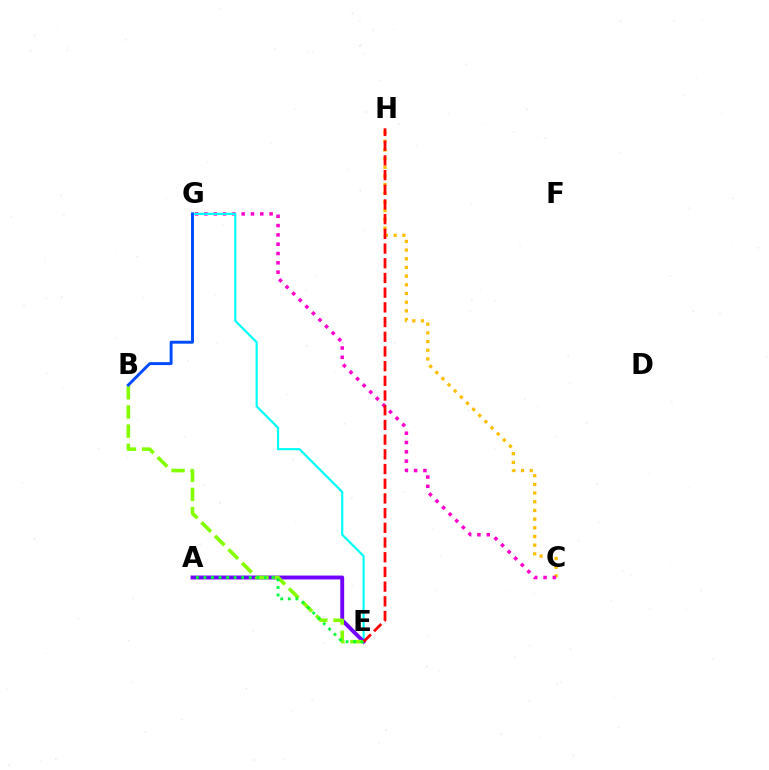{('C', 'H'): [{'color': '#ffbd00', 'line_style': 'dotted', 'thickness': 2.36}], ('C', 'G'): [{'color': '#ff00cf', 'line_style': 'dotted', 'thickness': 2.53}], ('E', 'G'): [{'color': '#00fff6', 'line_style': 'solid', 'thickness': 1.56}], ('A', 'E'): [{'color': '#7200ff', 'line_style': 'solid', 'thickness': 2.8}, {'color': '#00ff39', 'line_style': 'dotted', 'thickness': 2.05}], ('B', 'E'): [{'color': '#84ff00', 'line_style': 'dashed', 'thickness': 2.6}], ('B', 'G'): [{'color': '#004bff', 'line_style': 'solid', 'thickness': 2.11}], ('E', 'H'): [{'color': '#ff0000', 'line_style': 'dashed', 'thickness': 2.0}]}